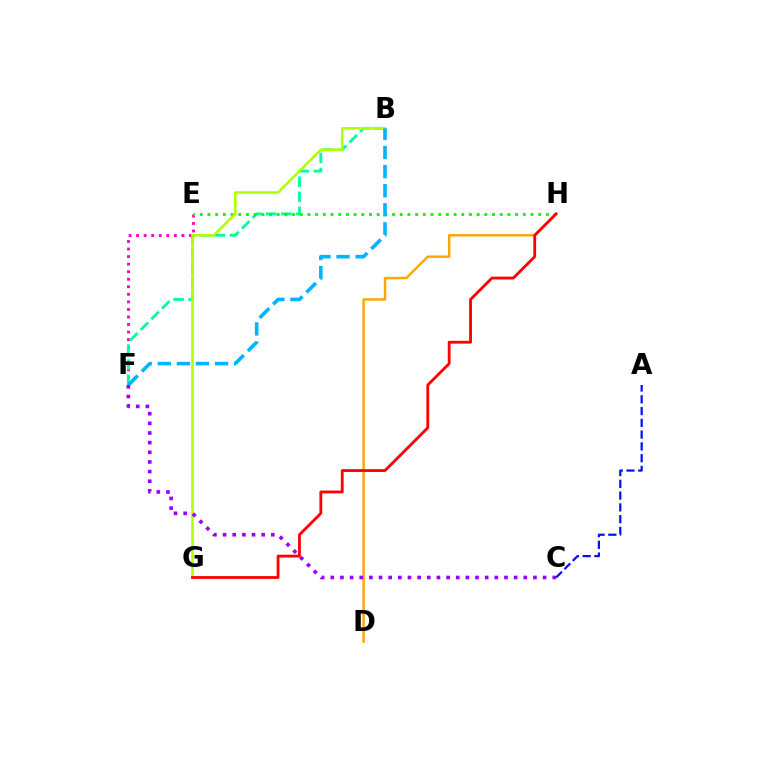{('E', 'F'): [{'color': '#ff00bd', 'line_style': 'dotted', 'thickness': 2.05}], ('B', 'F'): [{'color': '#00ff9d', 'line_style': 'dashed', 'thickness': 2.05}, {'color': '#00b5ff', 'line_style': 'dashed', 'thickness': 2.59}], ('E', 'H'): [{'color': '#08ff00', 'line_style': 'dotted', 'thickness': 2.09}], ('B', 'G'): [{'color': '#b3ff00', 'line_style': 'solid', 'thickness': 1.86}], ('D', 'H'): [{'color': '#ffa500', 'line_style': 'solid', 'thickness': 1.76}], ('C', 'F'): [{'color': '#9b00ff', 'line_style': 'dotted', 'thickness': 2.62}], ('A', 'C'): [{'color': '#0010ff', 'line_style': 'dashed', 'thickness': 1.6}], ('G', 'H'): [{'color': '#ff0000', 'line_style': 'solid', 'thickness': 2.02}]}